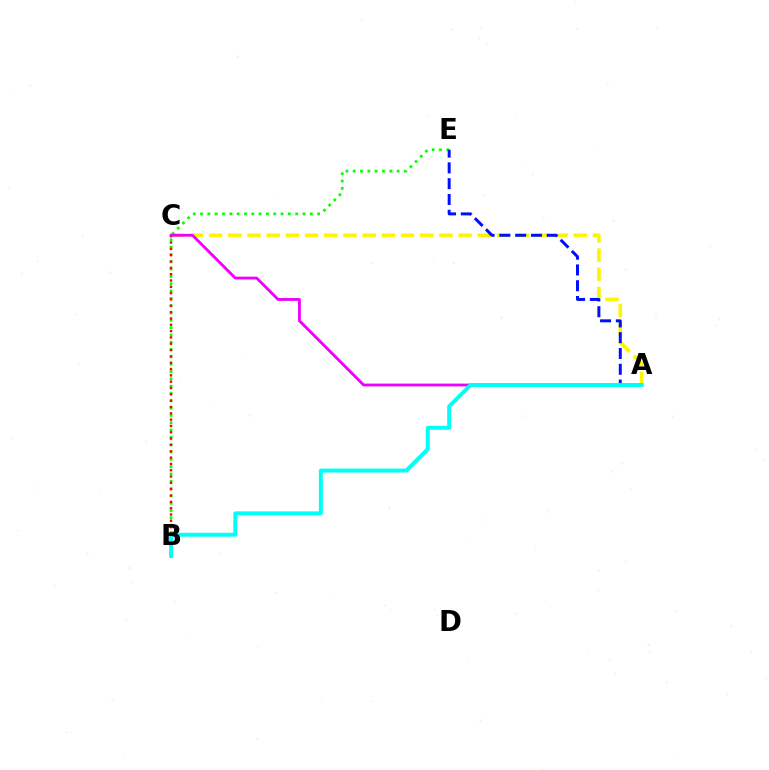{('A', 'C'): [{'color': '#fcf500', 'line_style': 'dashed', 'thickness': 2.61}, {'color': '#ee00ff', 'line_style': 'solid', 'thickness': 2.02}], ('B', 'E'): [{'color': '#08ff00', 'line_style': 'dotted', 'thickness': 1.99}], ('A', 'E'): [{'color': '#0010ff', 'line_style': 'dashed', 'thickness': 2.15}], ('B', 'C'): [{'color': '#ff0000', 'line_style': 'dotted', 'thickness': 1.72}], ('A', 'B'): [{'color': '#00fff6', 'line_style': 'solid', 'thickness': 2.83}]}